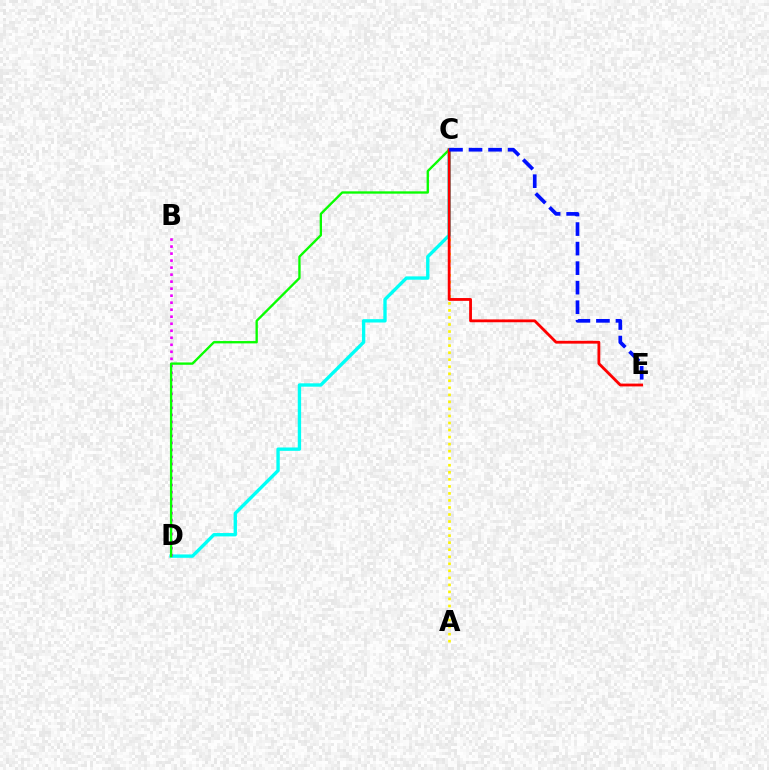{('A', 'C'): [{'color': '#fcf500', 'line_style': 'dotted', 'thickness': 1.91}], ('C', 'D'): [{'color': '#00fff6', 'line_style': 'solid', 'thickness': 2.41}, {'color': '#08ff00', 'line_style': 'solid', 'thickness': 1.68}], ('B', 'D'): [{'color': '#ee00ff', 'line_style': 'dotted', 'thickness': 1.91}], ('C', 'E'): [{'color': '#ff0000', 'line_style': 'solid', 'thickness': 2.03}, {'color': '#0010ff', 'line_style': 'dashed', 'thickness': 2.65}]}